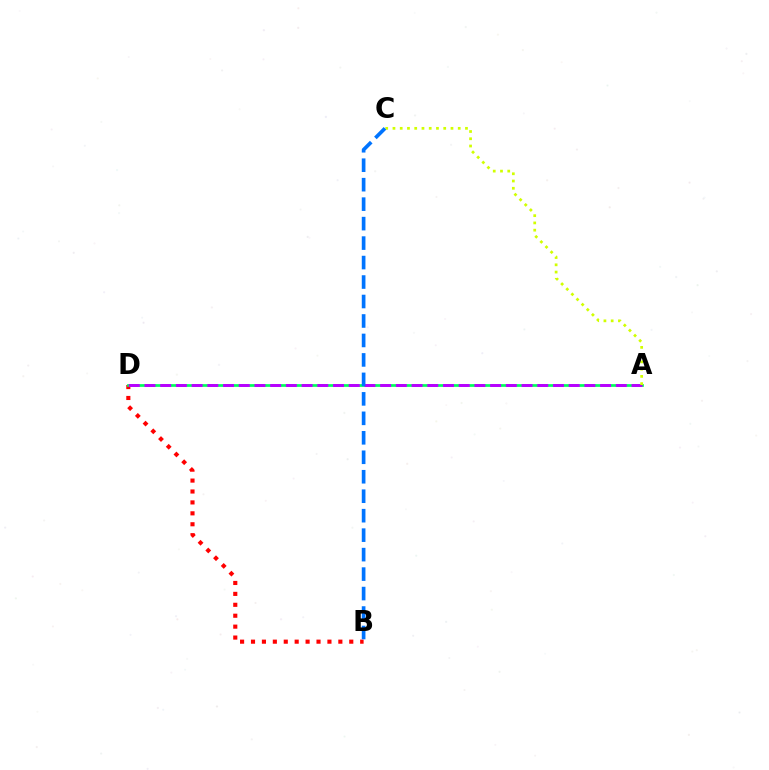{('B', 'D'): [{'color': '#ff0000', 'line_style': 'dotted', 'thickness': 2.97}], ('A', 'D'): [{'color': '#00ff5c', 'line_style': 'solid', 'thickness': 1.96}, {'color': '#b900ff', 'line_style': 'dashed', 'thickness': 2.13}], ('A', 'C'): [{'color': '#d1ff00', 'line_style': 'dotted', 'thickness': 1.97}], ('B', 'C'): [{'color': '#0074ff', 'line_style': 'dashed', 'thickness': 2.65}]}